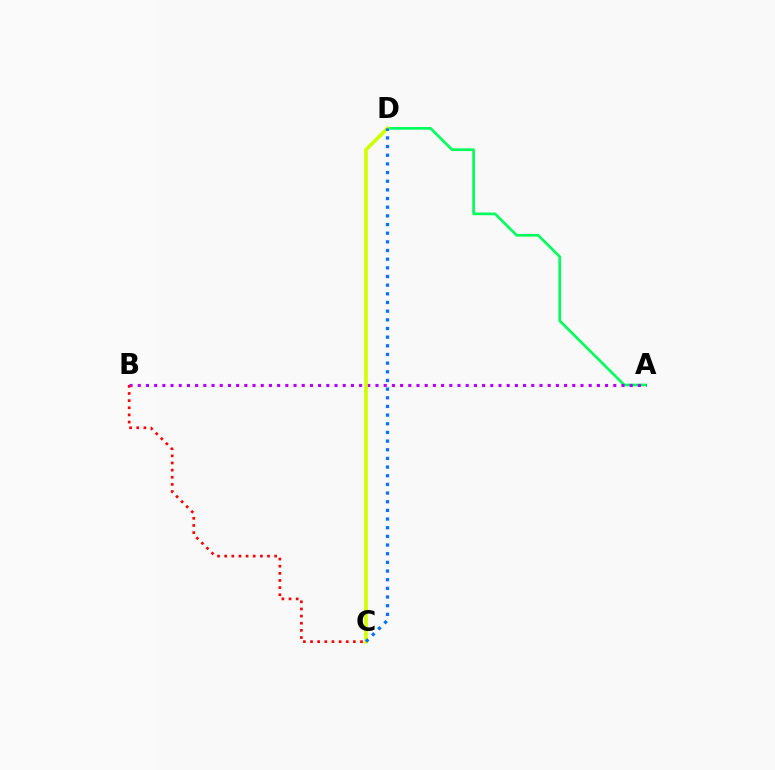{('A', 'D'): [{'color': '#00ff5c', 'line_style': 'solid', 'thickness': 1.94}], ('A', 'B'): [{'color': '#b900ff', 'line_style': 'dotted', 'thickness': 2.23}], ('B', 'C'): [{'color': '#ff0000', 'line_style': 'dotted', 'thickness': 1.94}], ('C', 'D'): [{'color': '#d1ff00', 'line_style': 'solid', 'thickness': 2.66}, {'color': '#0074ff', 'line_style': 'dotted', 'thickness': 2.35}]}